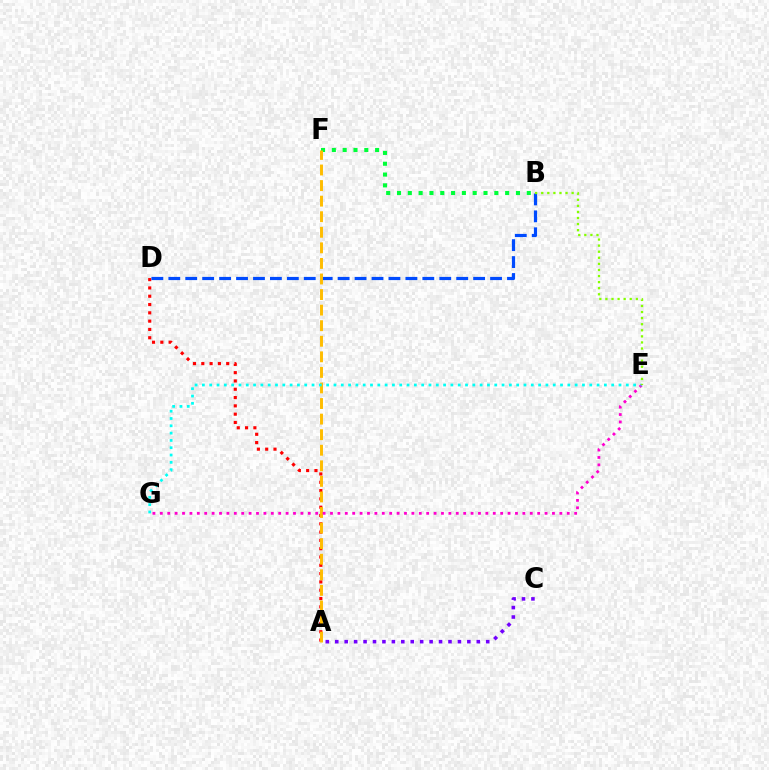{('A', 'D'): [{'color': '#ff0000', 'line_style': 'dotted', 'thickness': 2.26}], ('B', 'D'): [{'color': '#004bff', 'line_style': 'dashed', 'thickness': 2.3}], ('B', 'F'): [{'color': '#00ff39', 'line_style': 'dotted', 'thickness': 2.94}], ('A', 'F'): [{'color': '#ffbd00', 'line_style': 'dashed', 'thickness': 2.12}], ('E', 'G'): [{'color': '#ff00cf', 'line_style': 'dotted', 'thickness': 2.01}, {'color': '#00fff6', 'line_style': 'dotted', 'thickness': 1.99}], ('A', 'C'): [{'color': '#7200ff', 'line_style': 'dotted', 'thickness': 2.56}], ('B', 'E'): [{'color': '#84ff00', 'line_style': 'dotted', 'thickness': 1.65}]}